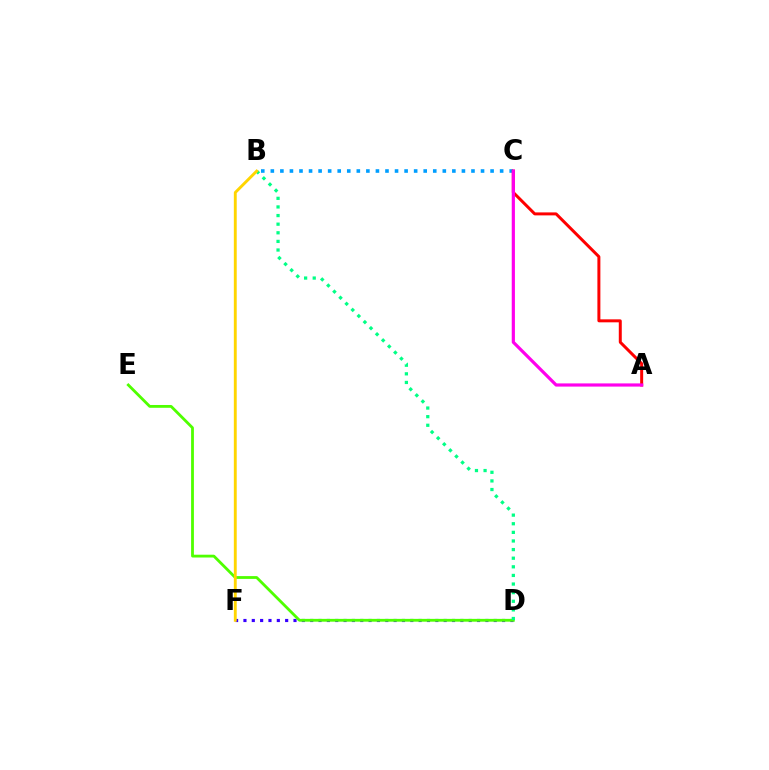{('B', 'C'): [{'color': '#009eff', 'line_style': 'dotted', 'thickness': 2.6}], ('A', 'C'): [{'color': '#ff0000', 'line_style': 'solid', 'thickness': 2.15}, {'color': '#ff00ed', 'line_style': 'solid', 'thickness': 2.3}], ('D', 'F'): [{'color': '#3700ff', 'line_style': 'dotted', 'thickness': 2.27}], ('D', 'E'): [{'color': '#4fff00', 'line_style': 'solid', 'thickness': 2.02}], ('B', 'D'): [{'color': '#00ff86', 'line_style': 'dotted', 'thickness': 2.34}], ('B', 'F'): [{'color': '#ffd500', 'line_style': 'solid', 'thickness': 2.08}]}